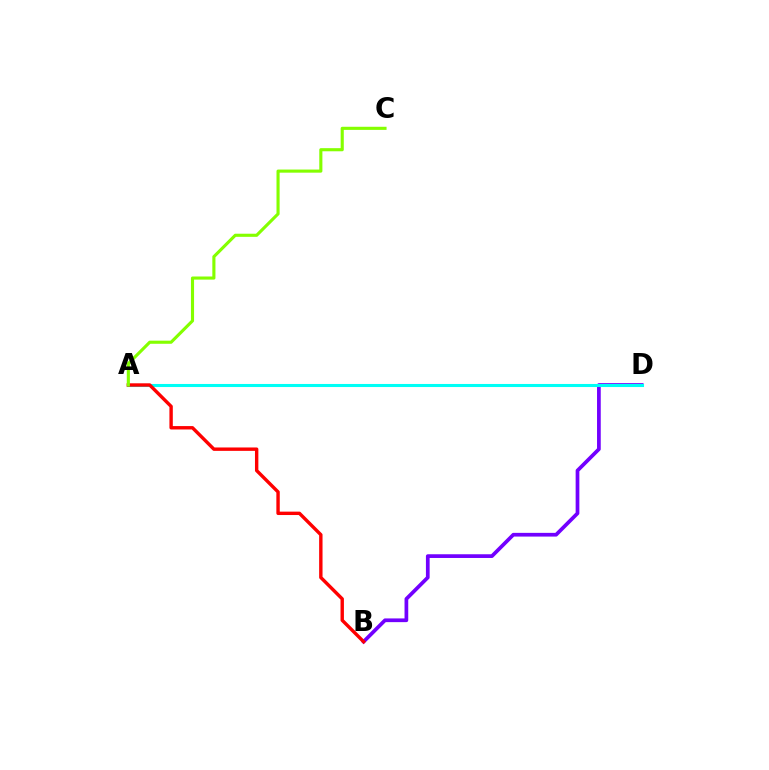{('B', 'D'): [{'color': '#7200ff', 'line_style': 'solid', 'thickness': 2.68}], ('A', 'D'): [{'color': '#00fff6', 'line_style': 'solid', 'thickness': 2.21}], ('A', 'B'): [{'color': '#ff0000', 'line_style': 'solid', 'thickness': 2.44}], ('A', 'C'): [{'color': '#84ff00', 'line_style': 'solid', 'thickness': 2.24}]}